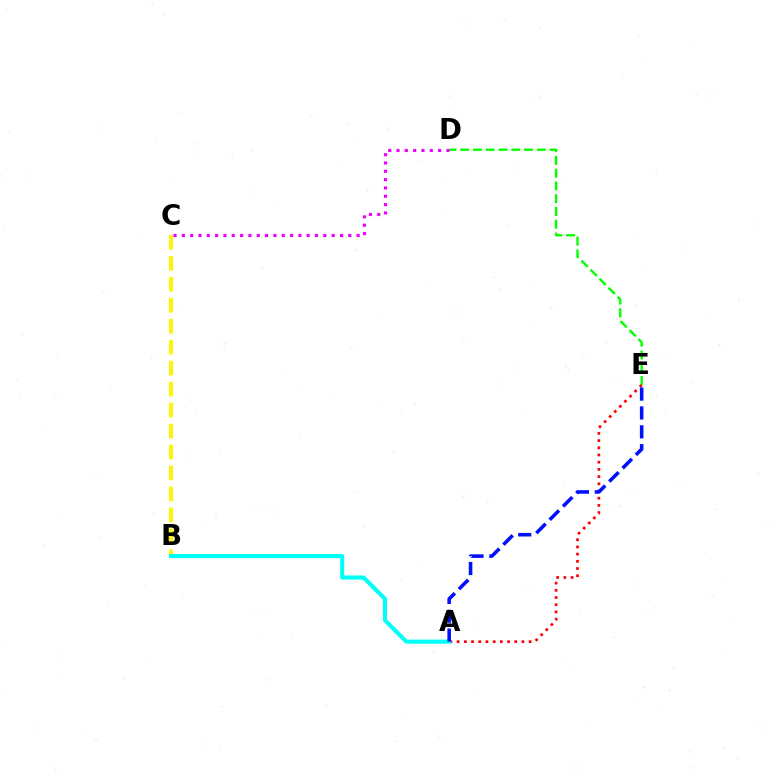{('D', 'E'): [{'color': '#08ff00', 'line_style': 'dashed', 'thickness': 1.73}], ('A', 'E'): [{'color': '#ff0000', 'line_style': 'dotted', 'thickness': 1.96}, {'color': '#0010ff', 'line_style': 'dashed', 'thickness': 2.56}], ('C', 'D'): [{'color': '#ee00ff', 'line_style': 'dotted', 'thickness': 2.26}], ('B', 'C'): [{'color': '#fcf500', 'line_style': 'dashed', 'thickness': 2.85}], ('A', 'B'): [{'color': '#00fff6', 'line_style': 'solid', 'thickness': 2.95}]}